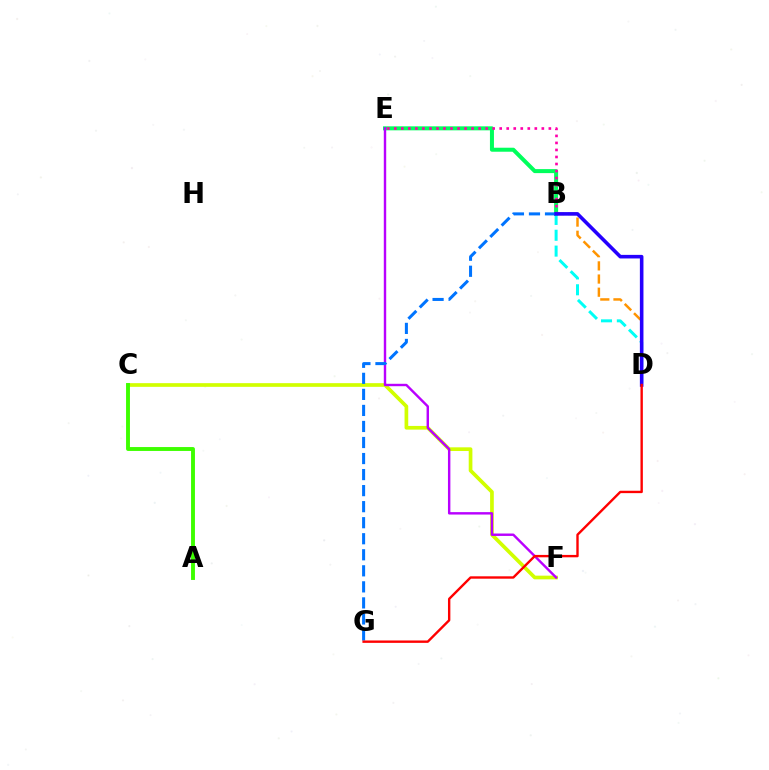{('B', 'E'): [{'color': '#00ff5c', 'line_style': 'solid', 'thickness': 2.88}, {'color': '#ff00ac', 'line_style': 'dotted', 'thickness': 1.91}], ('C', 'F'): [{'color': '#d1ff00', 'line_style': 'solid', 'thickness': 2.65}], ('E', 'F'): [{'color': '#b900ff', 'line_style': 'solid', 'thickness': 1.74}], ('B', 'D'): [{'color': '#00fff6', 'line_style': 'dashed', 'thickness': 2.15}, {'color': '#ff9400', 'line_style': 'dashed', 'thickness': 1.79}, {'color': '#2500ff', 'line_style': 'solid', 'thickness': 2.58}], ('A', 'C'): [{'color': '#3dff00', 'line_style': 'solid', 'thickness': 2.8}], ('B', 'G'): [{'color': '#0074ff', 'line_style': 'dashed', 'thickness': 2.18}], ('D', 'G'): [{'color': '#ff0000', 'line_style': 'solid', 'thickness': 1.72}]}